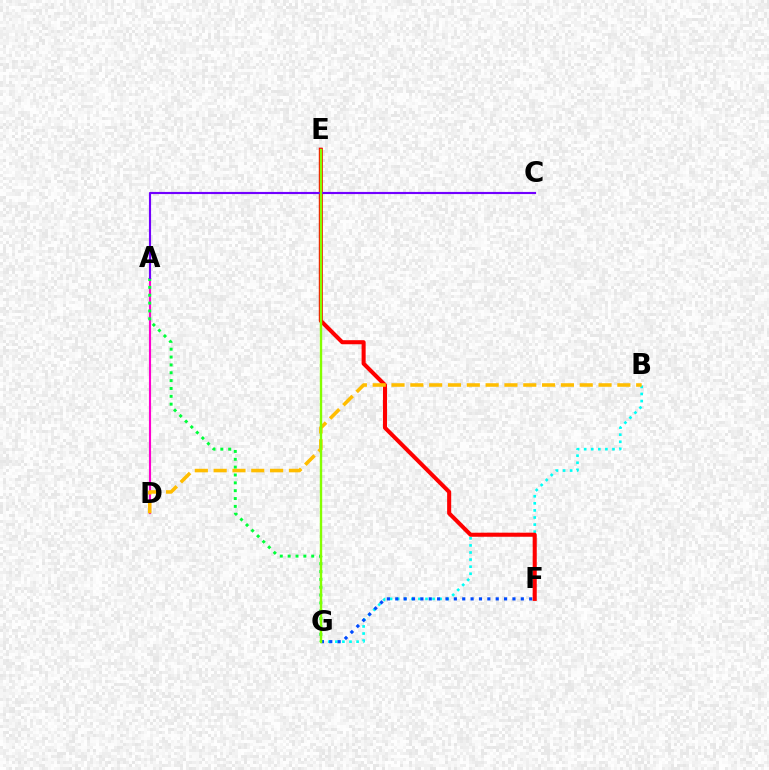{('A', 'D'): [{'color': '#ff00cf', 'line_style': 'solid', 'thickness': 1.54}], ('B', 'G'): [{'color': '#00fff6', 'line_style': 'dotted', 'thickness': 1.92}], ('F', 'G'): [{'color': '#004bff', 'line_style': 'dotted', 'thickness': 2.27}], ('A', 'G'): [{'color': '#00ff39', 'line_style': 'dotted', 'thickness': 2.13}], ('E', 'F'): [{'color': '#ff0000', 'line_style': 'solid', 'thickness': 2.93}], ('A', 'C'): [{'color': '#7200ff', 'line_style': 'solid', 'thickness': 1.54}], ('B', 'D'): [{'color': '#ffbd00', 'line_style': 'dashed', 'thickness': 2.56}], ('E', 'G'): [{'color': '#84ff00', 'line_style': 'solid', 'thickness': 1.73}]}